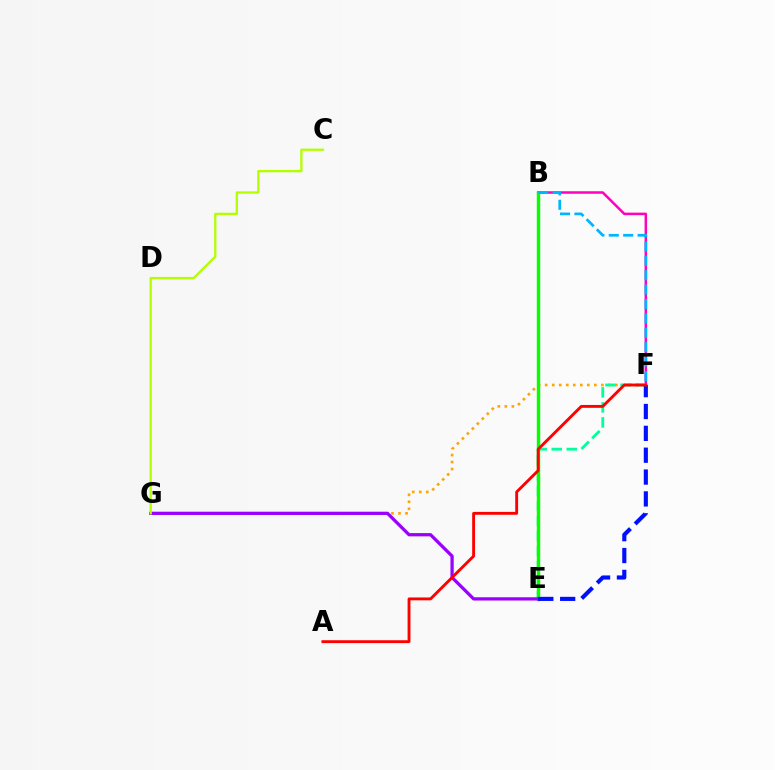{('B', 'F'): [{'color': '#ff00bd', 'line_style': 'solid', 'thickness': 1.81}, {'color': '#00b5ff', 'line_style': 'dashed', 'thickness': 1.96}], ('F', 'G'): [{'color': '#ffa500', 'line_style': 'dotted', 'thickness': 1.91}], ('E', 'F'): [{'color': '#00ff9d', 'line_style': 'dashed', 'thickness': 2.04}, {'color': '#0010ff', 'line_style': 'dashed', 'thickness': 2.97}], ('B', 'E'): [{'color': '#08ff00', 'line_style': 'solid', 'thickness': 2.46}], ('E', 'G'): [{'color': '#9b00ff', 'line_style': 'solid', 'thickness': 2.35}], ('A', 'F'): [{'color': '#ff0000', 'line_style': 'solid', 'thickness': 2.07}], ('C', 'G'): [{'color': '#b3ff00', 'line_style': 'solid', 'thickness': 1.66}]}